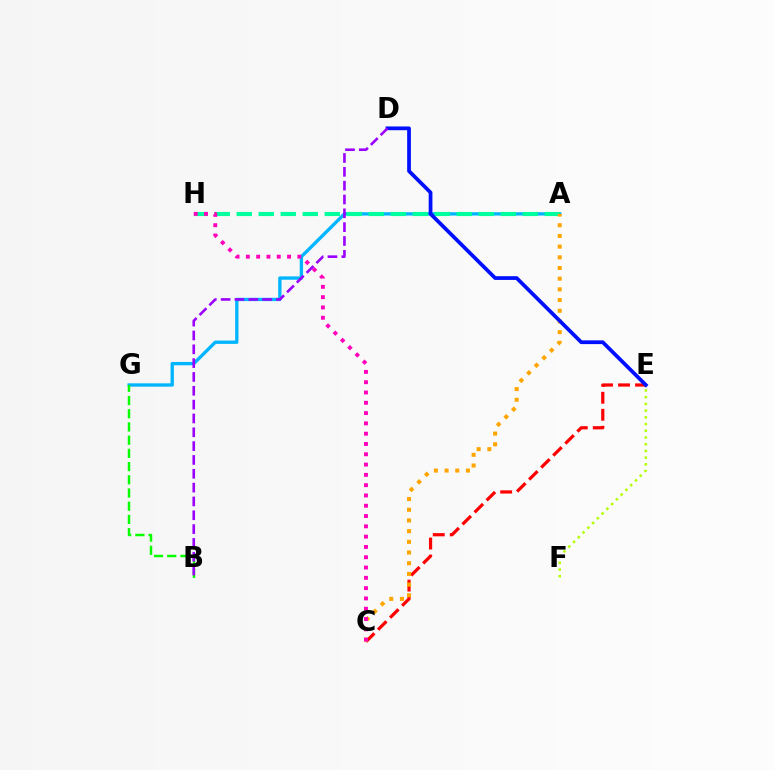{('A', 'G'): [{'color': '#00b5ff', 'line_style': 'solid', 'thickness': 2.4}], ('A', 'H'): [{'color': '#00ff9d', 'line_style': 'dashed', 'thickness': 2.99}], ('C', 'E'): [{'color': '#ff0000', 'line_style': 'dashed', 'thickness': 2.31}], ('A', 'C'): [{'color': '#ffa500', 'line_style': 'dotted', 'thickness': 2.91}], ('D', 'E'): [{'color': '#0010ff', 'line_style': 'solid', 'thickness': 2.7}], ('B', 'G'): [{'color': '#08ff00', 'line_style': 'dashed', 'thickness': 1.8}], ('E', 'F'): [{'color': '#b3ff00', 'line_style': 'dotted', 'thickness': 1.82}], ('C', 'H'): [{'color': '#ff00bd', 'line_style': 'dotted', 'thickness': 2.8}], ('B', 'D'): [{'color': '#9b00ff', 'line_style': 'dashed', 'thickness': 1.88}]}